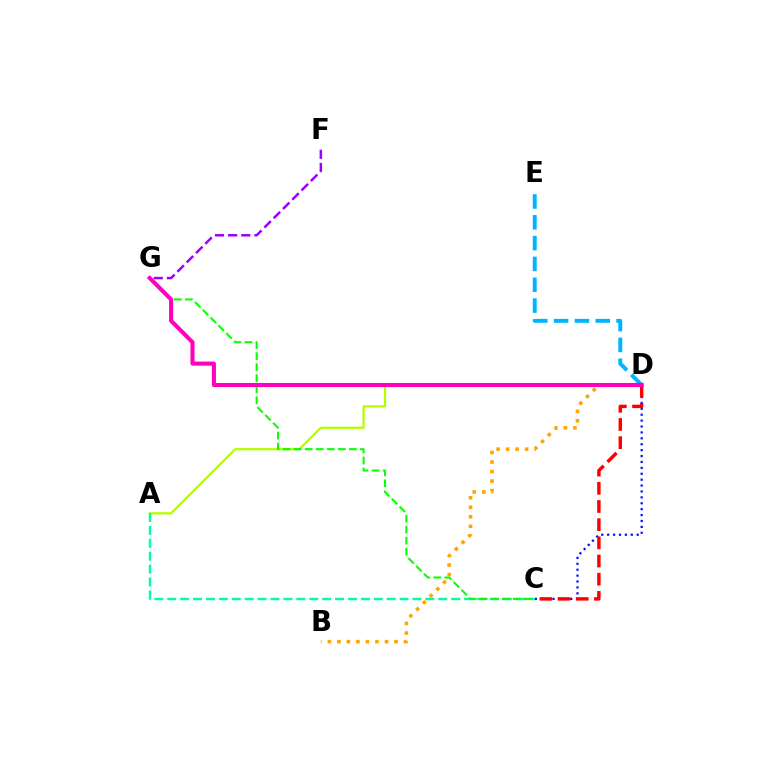{('A', 'D'): [{'color': '#b3ff00', 'line_style': 'solid', 'thickness': 1.62}], ('F', 'G'): [{'color': '#9b00ff', 'line_style': 'dashed', 'thickness': 1.79}], ('D', 'E'): [{'color': '#00b5ff', 'line_style': 'dashed', 'thickness': 2.83}], ('C', 'D'): [{'color': '#0010ff', 'line_style': 'dotted', 'thickness': 1.6}, {'color': '#ff0000', 'line_style': 'dashed', 'thickness': 2.47}], ('A', 'C'): [{'color': '#00ff9d', 'line_style': 'dashed', 'thickness': 1.75}], ('B', 'D'): [{'color': '#ffa500', 'line_style': 'dotted', 'thickness': 2.59}], ('C', 'G'): [{'color': '#08ff00', 'line_style': 'dashed', 'thickness': 1.5}], ('D', 'G'): [{'color': '#ff00bd', 'line_style': 'solid', 'thickness': 2.94}]}